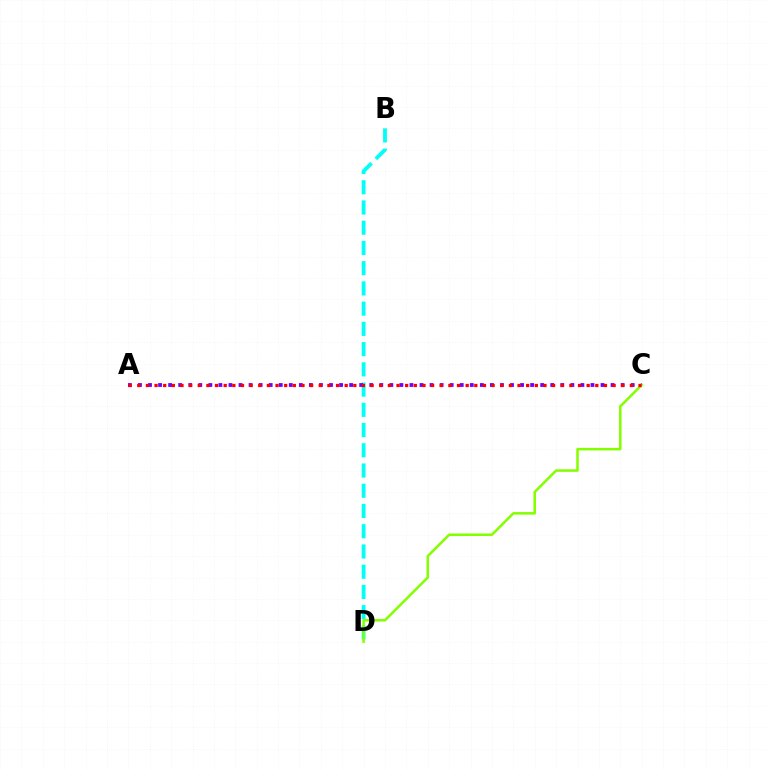{('B', 'D'): [{'color': '#00fff6', 'line_style': 'dashed', 'thickness': 2.75}], ('A', 'C'): [{'color': '#7200ff', 'line_style': 'dotted', 'thickness': 2.73}, {'color': '#ff0000', 'line_style': 'dotted', 'thickness': 2.35}], ('C', 'D'): [{'color': '#84ff00', 'line_style': 'solid', 'thickness': 1.82}]}